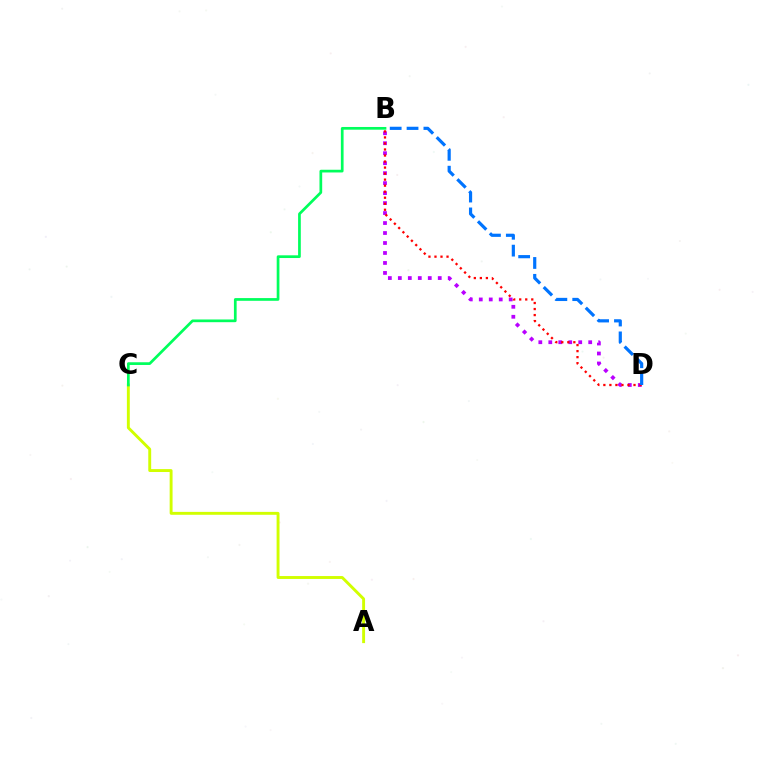{('A', 'C'): [{'color': '#d1ff00', 'line_style': 'solid', 'thickness': 2.09}], ('B', 'C'): [{'color': '#00ff5c', 'line_style': 'solid', 'thickness': 1.95}], ('B', 'D'): [{'color': '#b900ff', 'line_style': 'dotted', 'thickness': 2.71}, {'color': '#ff0000', 'line_style': 'dotted', 'thickness': 1.64}, {'color': '#0074ff', 'line_style': 'dashed', 'thickness': 2.29}]}